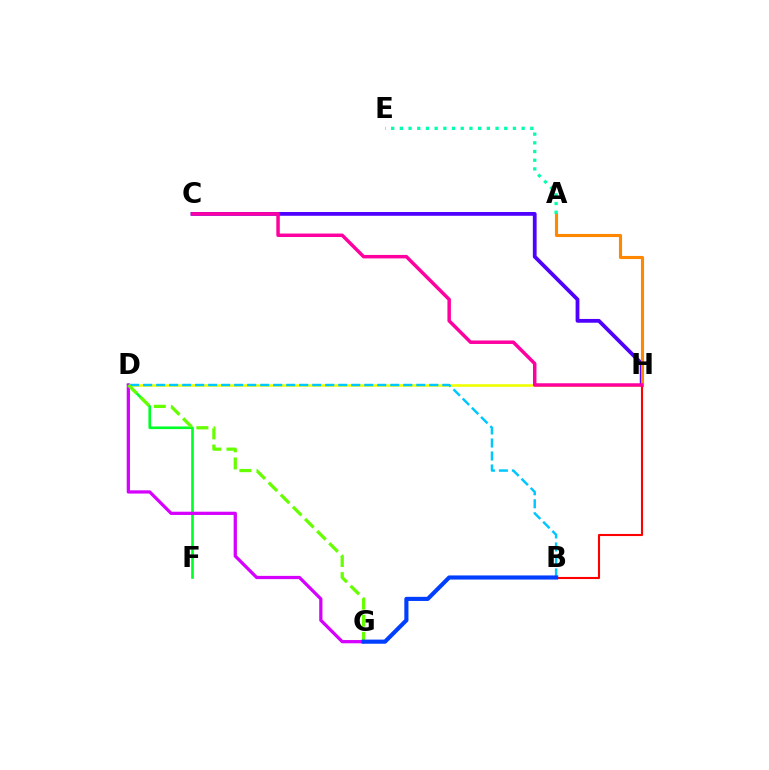{('D', 'F'): [{'color': '#00ff27', 'line_style': 'solid', 'thickness': 1.89}], ('C', 'H'): [{'color': '#4f00ff', 'line_style': 'solid', 'thickness': 2.73}, {'color': '#ff00a0', 'line_style': 'solid', 'thickness': 2.5}], ('D', 'H'): [{'color': '#eeff00', 'line_style': 'solid', 'thickness': 1.87}], ('A', 'H'): [{'color': '#ff8800', 'line_style': 'solid', 'thickness': 2.24}], ('B', 'H'): [{'color': '#ff0000', 'line_style': 'solid', 'thickness': 1.51}], ('B', 'D'): [{'color': '#00c7ff', 'line_style': 'dashed', 'thickness': 1.77}], ('D', 'G'): [{'color': '#d600ff', 'line_style': 'solid', 'thickness': 2.34}, {'color': '#66ff00', 'line_style': 'dashed', 'thickness': 2.33}], ('B', 'G'): [{'color': '#003fff', 'line_style': 'solid', 'thickness': 2.97}], ('A', 'E'): [{'color': '#00ffaf', 'line_style': 'dotted', 'thickness': 2.36}]}